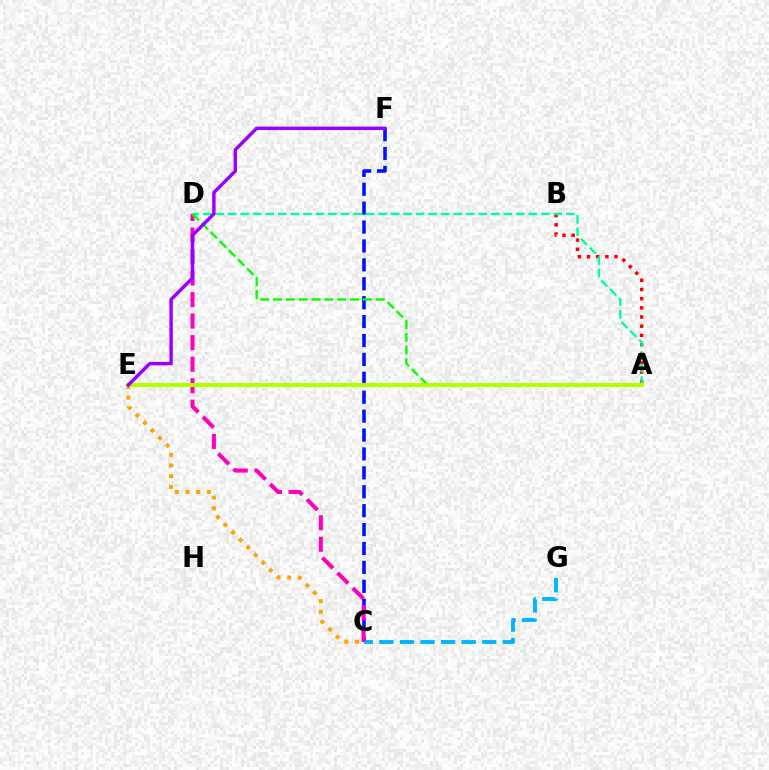{('C', 'F'): [{'color': '#0010ff', 'line_style': 'dashed', 'thickness': 2.57}], ('C', 'E'): [{'color': '#ffa500', 'line_style': 'dotted', 'thickness': 2.9}], ('A', 'B'): [{'color': '#ff0000', 'line_style': 'dotted', 'thickness': 2.49}], ('A', 'D'): [{'color': '#00ff9d', 'line_style': 'dashed', 'thickness': 1.7}, {'color': '#08ff00', 'line_style': 'dashed', 'thickness': 1.75}], ('C', 'G'): [{'color': '#00b5ff', 'line_style': 'dashed', 'thickness': 2.8}], ('C', 'D'): [{'color': '#ff00bd', 'line_style': 'dashed', 'thickness': 2.92}], ('A', 'E'): [{'color': '#b3ff00', 'line_style': 'solid', 'thickness': 2.95}], ('E', 'F'): [{'color': '#9b00ff', 'line_style': 'solid', 'thickness': 2.46}]}